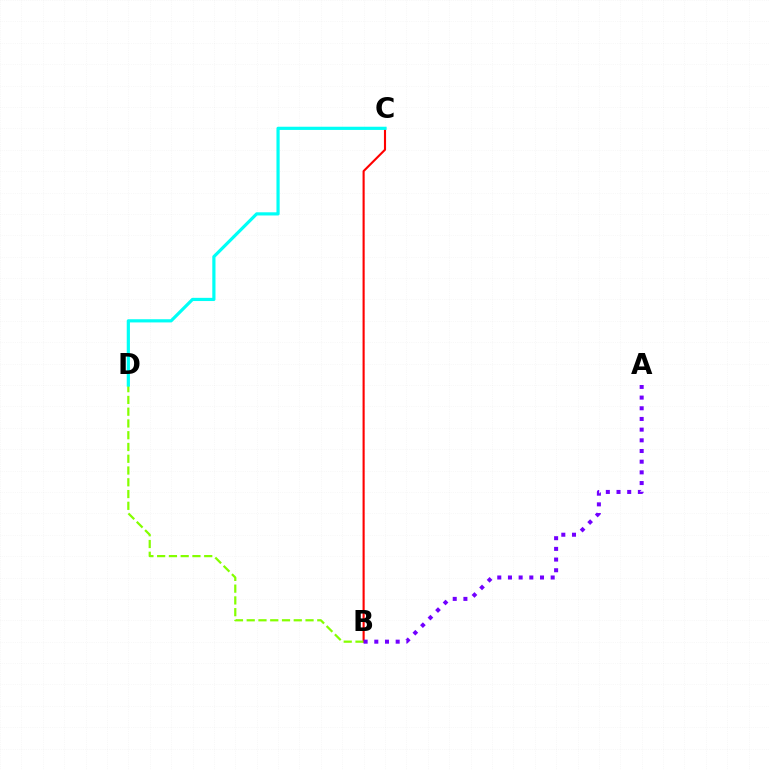{('B', 'C'): [{'color': '#ff0000', 'line_style': 'solid', 'thickness': 1.52}], ('B', 'D'): [{'color': '#84ff00', 'line_style': 'dashed', 'thickness': 1.6}], ('C', 'D'): [{'color': '#00fff6', 'line_style': 'solid', 'thickness': 2.3}], ('A', 'B'): [{'color': '#7200ff', 'line_style': 'dotted', 'thickness': 2.9}]}